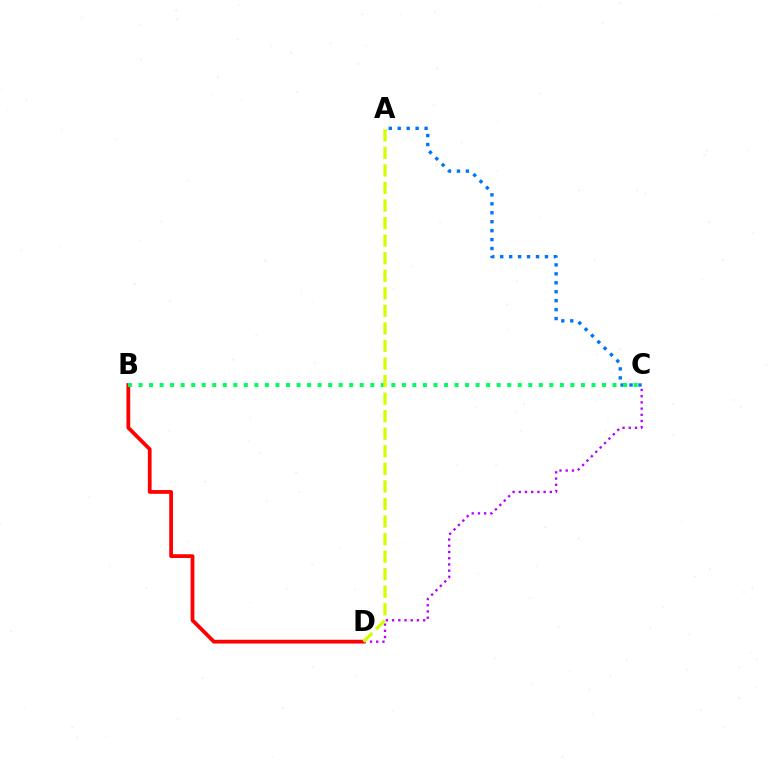{('C', 'D'): [{'color': '#b900ff', 'line_style': 'dotted', 'thickness': 1.69}], ('B', 'D'): [{'color': '#ff0000', 'line_style': 'solid', 'thickness': 2.71}], ('A', 'C'): [{'color': '#0074ff', 'line_style': 'dotted', 'thickness': 2.43}], ('B', 'C'): [{'color': '#00ff5c', 'line_style': 'dotted', 'thickness': 2.86}], ('A', 'D'): [{'color': '#d1ff00', 'line_style': 'dashed', 'thickness': 2.38}]}